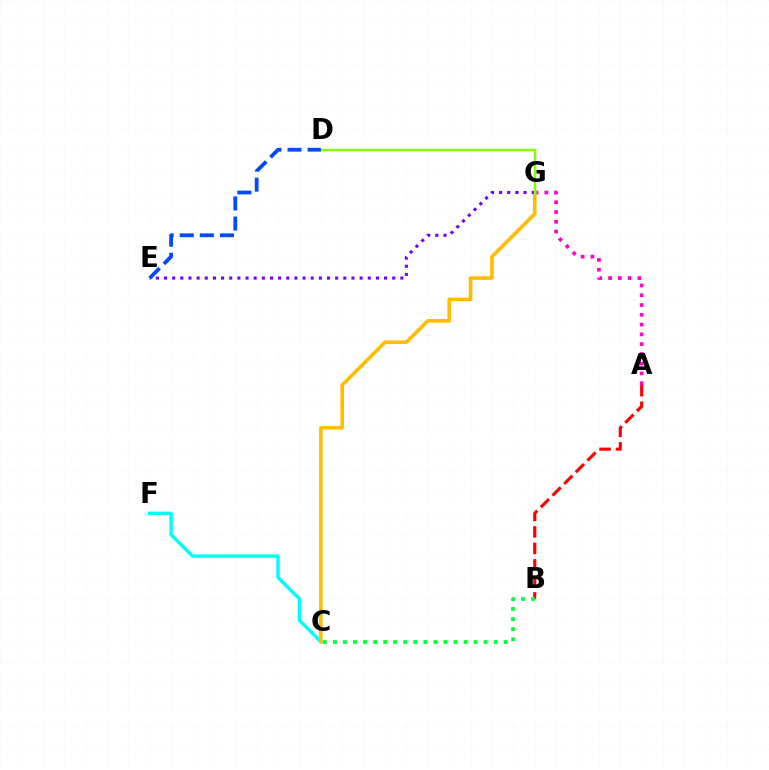{('A', 'G'): [{'color': '#ff00cf', 'line_style': 'dotted', 'thickness': 2.65}], ('C', 'F'): [{'color': '#00fff6', 'line_style': 'solid', 'thickness': 2.49}], ('A', 'B'): [{'color': '#ff0000', 'line_style': 'dashed', 'thickness': 2.24}], ('B', 'C'): [{'color': '#00ff39', 'line_style': 'dotted', 'thickness': 2.73}], ('C', 'G'): [{'color': '#ffbd00', 'line_style': 'solid', 'thickness': 2.59}], ('E', 'G'): [{'color': '#7200ff', 'line_style': 'dotted', 'thickness': 2.21}], ('D', 'G'): [{'color': '#84ff00', 'line_style': 'solid', 'thickness': 1.75}], ('D', 'E'): [{'color': '#004bff', 'line_style': 'dashed', 'thickness': 2.73}]}